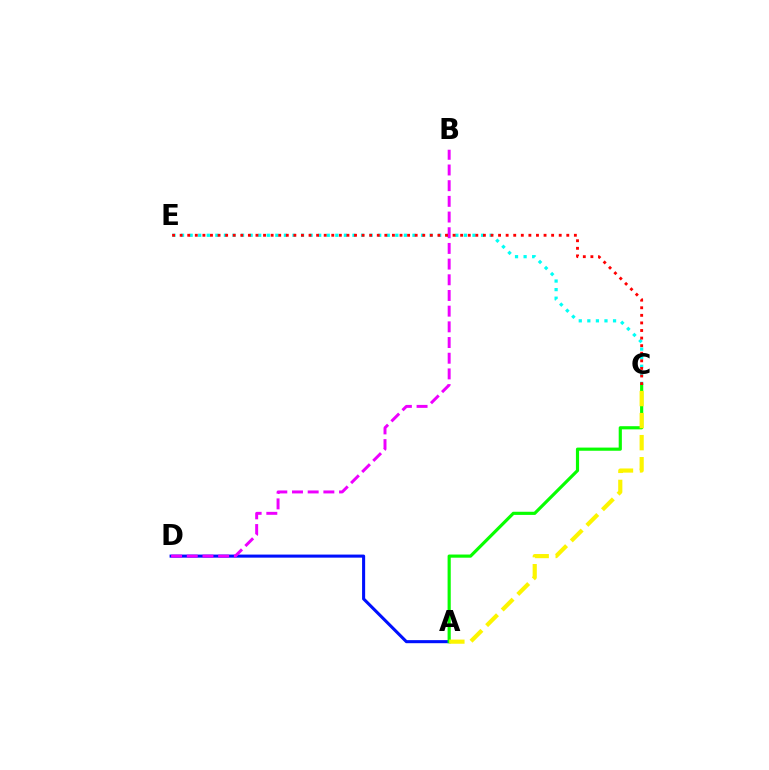{('C', 'E'): [{'color': '#00fff6', 'line_style': 'dotted', 'thickness': 2.33}, {'color': '#ff0000', 'line_style': 'dotted', 'thickness': 2.06}], ('A', 'D'): [{'color': '#0010ff', 'line_style': 'solid', 'thickness': 2.21}], ('B', 'D'): [{'color': '#ee00ff', 'line_style': 'dashed', 'thickness': 2.13}], ('A', 'C'): [{'color': '#08ff00', 'line_style': 'solid', 'thickness': 2.28}, {'color': '#fcf500', 'line_style': 'dashed', 'thickness': 2.99}]}